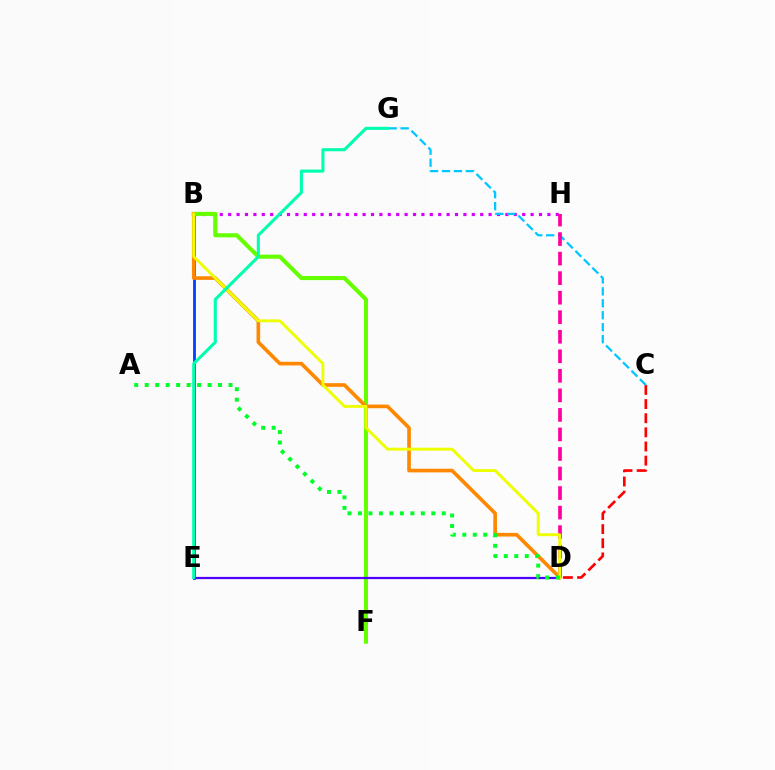{('B', 'H'): [{'color': '#d600ff', 'line_style': 'dotted', 'thickness': 2.28}], ('B', 'E'): [{'color': '#003fff', 'line_style': 'solid', 'thickness': 2.02}], ('B', 'F'): [{'color': '#66ff00', 'line_style': 'solid', 'thickness': 2.94}], ('C', 'D'): [{'color': '#ff0000', 'line_style': 'dashed', 'thickness': 1.92}], ('D', 'E'): [{'color': '#4f00ff', 'line_style': 'solid', 'thickness': 1.61}], ('C', 'G'): [{'color': '#00c7ff', 'line_style': 'dashed', 'thickness': 1.62}], ('D', 'H'): [{'color': '#ff00a0', 'line_style': 'dashed', 'thickness': 2.65}], ('B', 'D'): [{'color': '#ff8800', 'line_style': 'solid', 'thickness': 2.63}, {'color': '#eeff00', 'line_style': 'solid', 'thickness': 2.08}], ('A', 'D'): [{'color': '#00ff27', 'line_style': 'dotted', 'thickness': 2.85}], ('E', 'G'): [{'color': '#00ffaf', 'line_style': 'solid', 'thickness': 2.23}]}